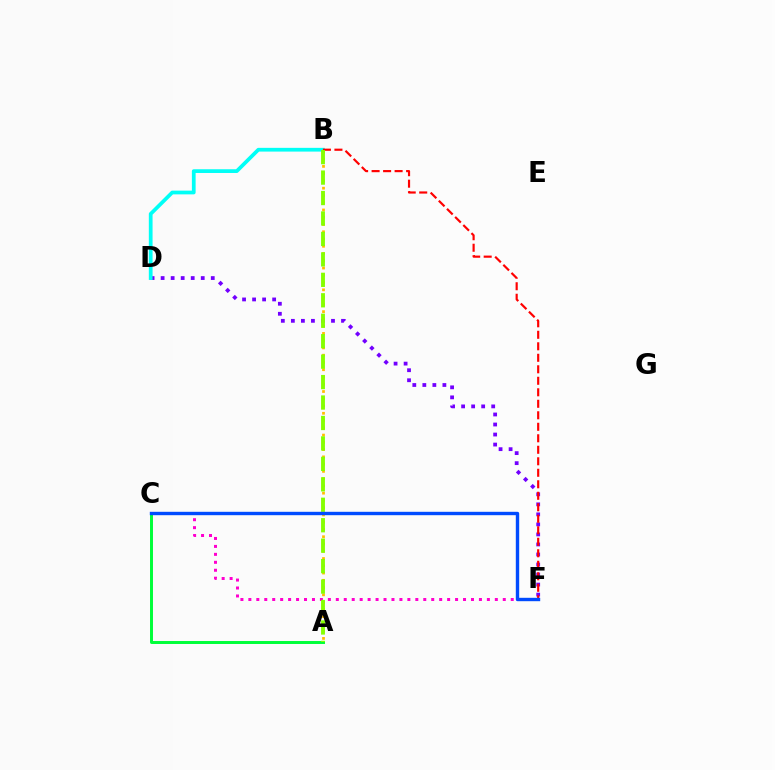{('D', 'F'): [{'color': '#7200ff', 'line_style': 'dotted', 'thickness': 2.72}], ('B', 'D'): [{'color': '#00fff6', 'line_style': 'solid', 'thickness': 2.69}], ('B', 'F'): [{'color': '#ff0000', 'line_style': 'dashed', 'thickness': 1.56}], ('C', 'F'): [{'color': '#ff00cf', 'line_style': 'dotted', 'thickness': 2.16}, {'color': '#004bff', 'line_style': 'solid', 'thickness': 2.44}], ('A', 'B'): [{'color': '#ffbd00', 'line_style': 'dotted', 'thickness': 1.97}, {'color': '#84ff00', 'line_style': 'dashed', 'thickness': 2.78}], ('A', 'C'): [{'color': '#00ff39', 'line_style': 'solid', 'thickness': 2.13}]}